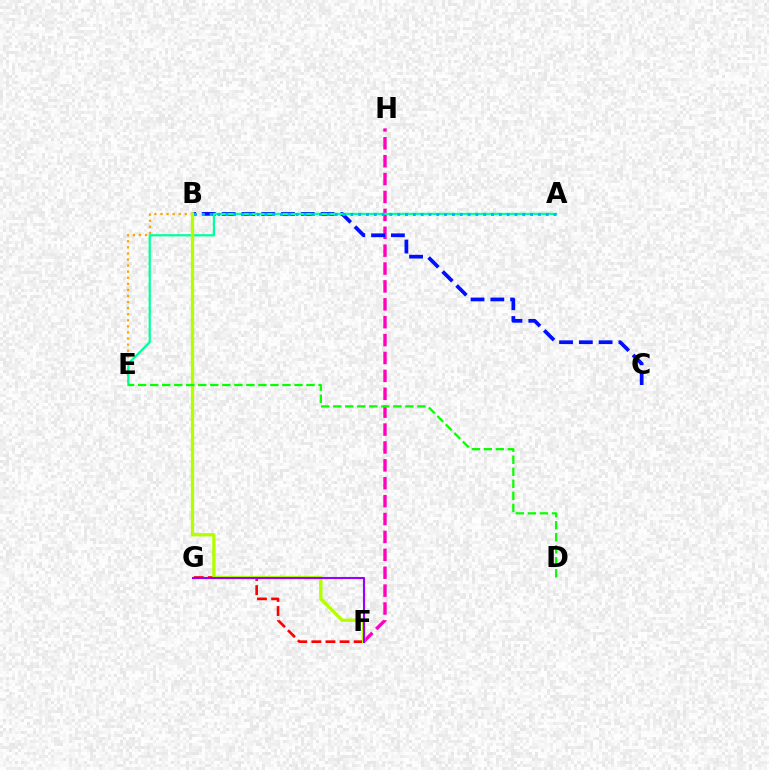{('B', 'E'): [{'color': '#ffa500', 'line_style': 'dotted', 'thickness': 1.65}], ('F', 'G'): [{'color': '#ff0000', 'line_style': 'dashed', 'thickness': 1.92}, {'color': '#9b00ff', 'line_style': 'solid', 'thickness': 1.5}], ('F', 'H'): [{'color': '#ff00bd', 'line_style': 'dashed', 'thickness': 2.43}], ('B', 'C'): [{'color': '#0010ff', 'line_style': 'dashed', 'thickness': 2.69}], ('A', 'E'): [{'color': '#00ff9d', 'line_style': 'solid', 'thickness': 1.61}], ('B', 'F'): [{'color': '#b3ff00', 'line_style': 'solid', 'thickness': 2.39}], ('D', 'E'): [{'color': '#08ff00', 'line_style': 'dashed', 'thickness': 1.63}], ('A', 'B'): [{'color': '#00b5ff', 'line_style': 'dotted', 'thickness': 2.12}]}